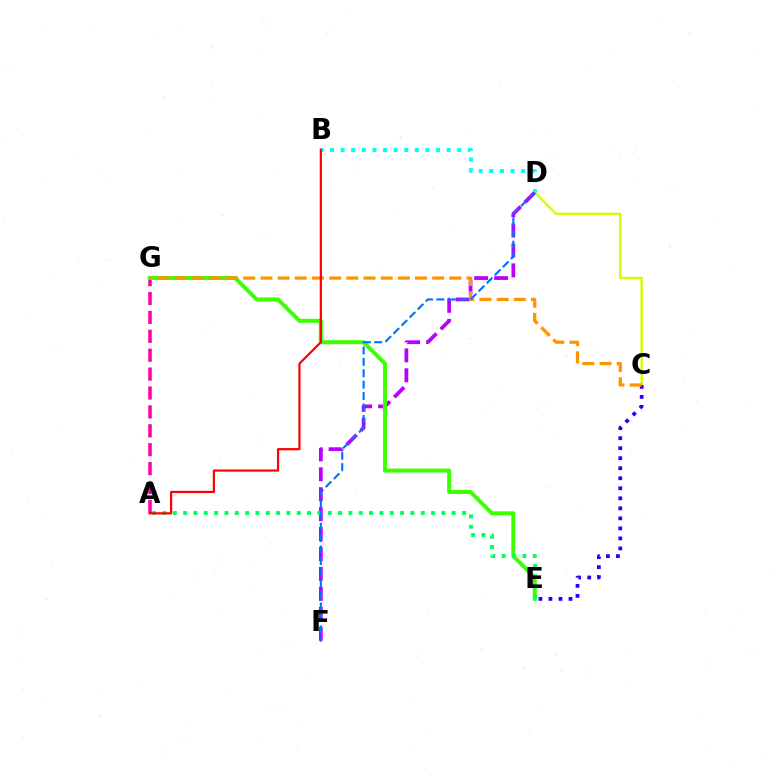{('B', 'D'): [{'color': '#00fff6', 'line_style': 'dotted', 'thickness': 2.88}], ('C', 'D'): [{'color': '#d1ff00', 'line_style': 'solid', 'thickness': 1.73}], ('A', 'G'): [{'color': '#ff00ac', 'line_style': 'dashed', 'thickness': 2.57}], ('C', 'E'): [{'color': '#2500ff', 'line_style': 'dotted', 'thickness': 2.72}], ('D', 'F'): [{'color': '#b900ff', 'line_style': 'dashed', 'thickness': 2.71}, {'color': '#0074ff', 'line_style': 'dashed', 'thickness': 1.55}], ('E', 'G'): [{'color': '#3dff00', 'line_style': 'solid', 'thickness': 2.88}], ('C', 'G'): [{'color': '#ff9400', 'line_style': 'dashed', 'thickness': 2.33}], ('A', 'E'): [{'color': '#00ff5c', 'line_style': 'dotted', 'thickness': 2.81}], ('A', 'B'): [{'color': '#ff0000', 'line_style': 'solid', 'thickness': 1.59}]}